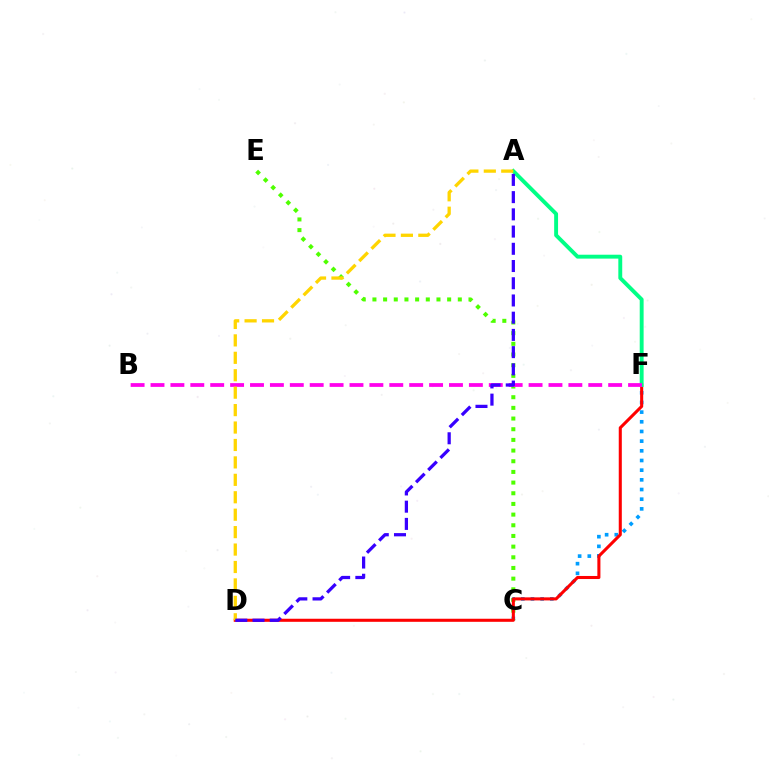{('C', 'F'): [{'color': '#009eff', 'line_style': 'dotted', 'thickness': 2.63}], ('C', 'E'): [{'color': '#4fff00', 'line_style': 'dotted', 'thickness': 2.9}], ('D', 'F'): [{'color': '#ff0000', 'line_style': 'solid', 'thickness': 2.2}], ('A', 'F'): [{'color': '#00ff86', 'line_style': 'solid', 'thickness': 2.8}], ('B', 'F'): [{'color': '#ff00ed', 'line_style': 'dashed', 'thickness': 2.7}], ('A', 'D'): [{'color': '#ffd500', 'line_style': 'dashed', 'thickness': 2.37}, {'color': '#3700ff', 'line_style': 'dashed', 'thickness': 2.34}]}